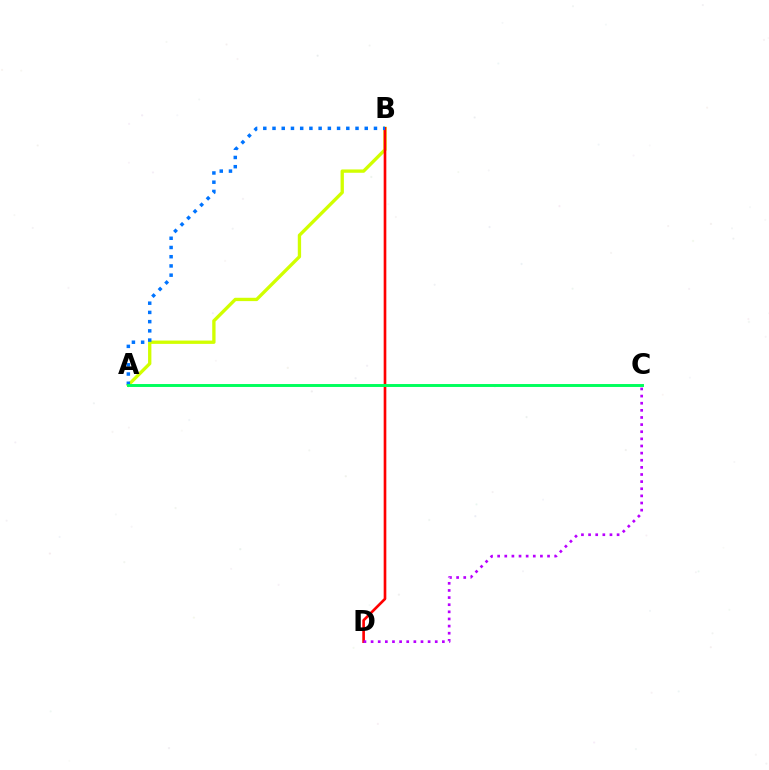{('A', 'B'): [{'color': '#d1ff00', 'line_style': 'solid', 'thickness': 2.4}, {'color': '#0074ff', 'line_style': 'dotted', 'thickness': 2.51}], ('B', 'D'): [{'color': '#ff0000', 'line_style': 'solid', 'thickness': 1.9}], ('A', 'C'): [{'color': '#00ff5c', 'line_style': 'solid', 'thickness': 2.11}], ('C', 'D'): [{'color': '#b900ff', 'line_style': 'dotted', 'thickness': 1.94}]}